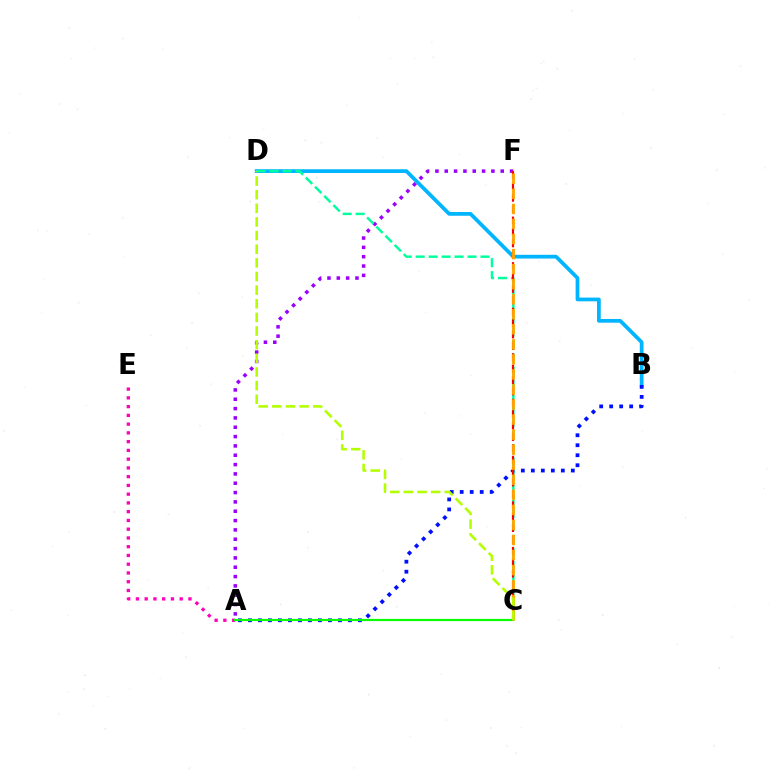{('B', 'D'): [{'color': '#00b5ff', 'line_style': 'solid', 'thickness': 2.69}], ('A', 'F'): [{'color': '#9b00ff', 'line_style': 'dotted', 'thickness': 2.54}], ('A', 'B'): [{'color': '#0010ff', 'line_style': 'dotted', 'thickness': 2.72}], ('A', 'E'): [{'color': '#ff00bd', 'line_style': 'dotted', 'thickness': 2.38}], ('C', 'D'): [{'color': '#00ff9d', 'line_style': 'dashed', 'thickness': 1.76}, {'color': '#b3ff00', 'line_style': 'dashed', 'thickness': 1.85}], ('C', 'F'): [{'color': '#ff0000', 'line_style': 'dashed', 'thickness': 1.55}, {'color': '#ffa500', 'line_style': 'dashed', 'thickness': 2.04}], ('A', 'C'): [{'color': '#08ff00', 'line_style': 'solid', 'thickness': 1.56}]}